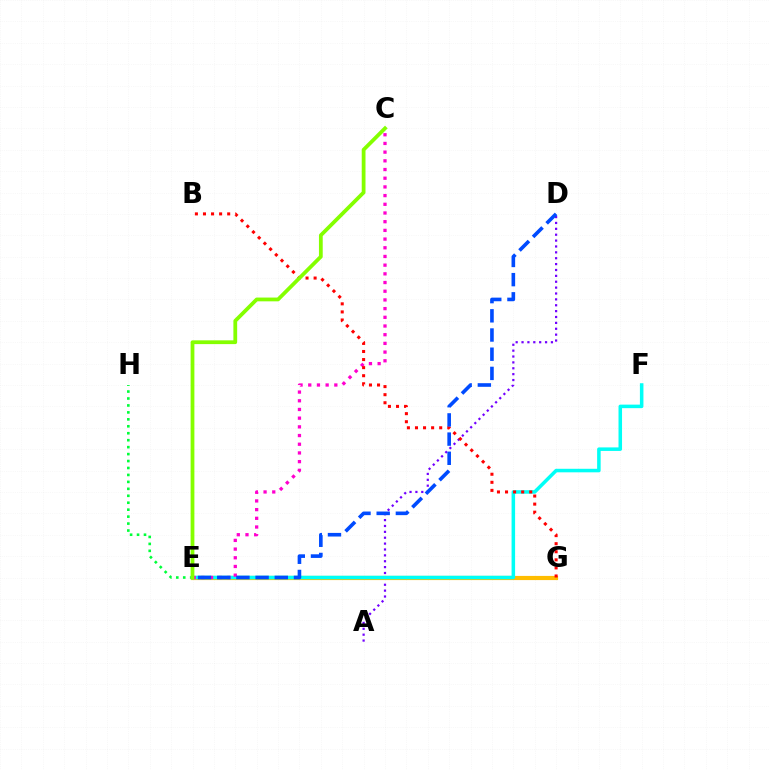{('A', 'D'): [{'color': '#7200ff', 'line_style': 'dotted', 'thickness': 1.6}], ('E', 'H'): [{'color': '#00ff39', 'line_style': 'dotted', 'thickness': 1.89}], ('E', 'G'): [{'color': '#ffbd00', 'line_style': 'solid', 'thickness': 3.0}], ('E', 'F'): [{'color': '#00fff6', 'line_style': 'solid', 'thickness': 2.54}], ('C', 'E'): [{'color': '#ff00cf', 'line_style': 'dotted', 'thickness': 2.36}, {'color': '#84ff00', 'line_style': 'solid', 'thickness': 2.72}], ('B', 'G'): [{'color': '#ff0000', 'line_style': 'dotted', 'thickness': 2.19}], ('D', 'E'): [{'color': '#004bff', 'line_style': 'dashed', 'thickness': 2.61}]}